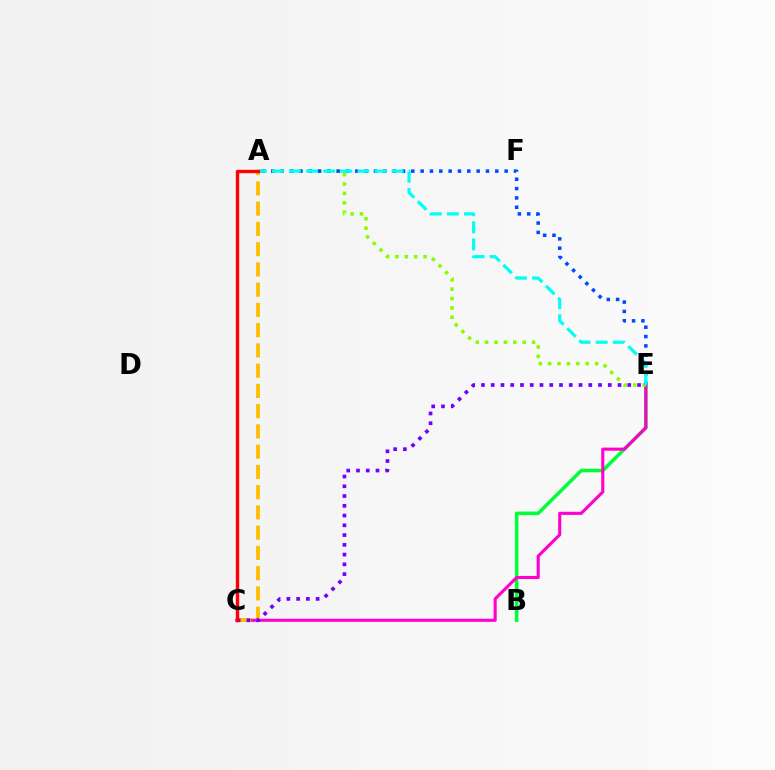{('B', 'E'): [{'color': '#00ff39', 'line_style': 'solid', 'thickness': 2.55}], ('C', 'E'): [{'color': '#ff00cf', 'line_style': 'solid', 'thickness': 2.23}, {'color': '#7200ff', 'line_style': 'dotted', 'thickness': 2.65}], ('A', 'E'): [{'color': '#84ff00', 'line_style': 'dotted', 'thickness': 2.55}, {'color': '#004bff', 'line_style': 'dotted', 'thickness': 2.54}, {'color': '#00fff6', 'line_style': 'dashed', 'thickness': 2.32}], ('A', 'C'): [{'color': '#ffbd00', 'line_style': 'dashed', 'thickness': 2.75}, {'color': '#ff0000', 'line_style': 'solid', 'thickness': 2.44}]}